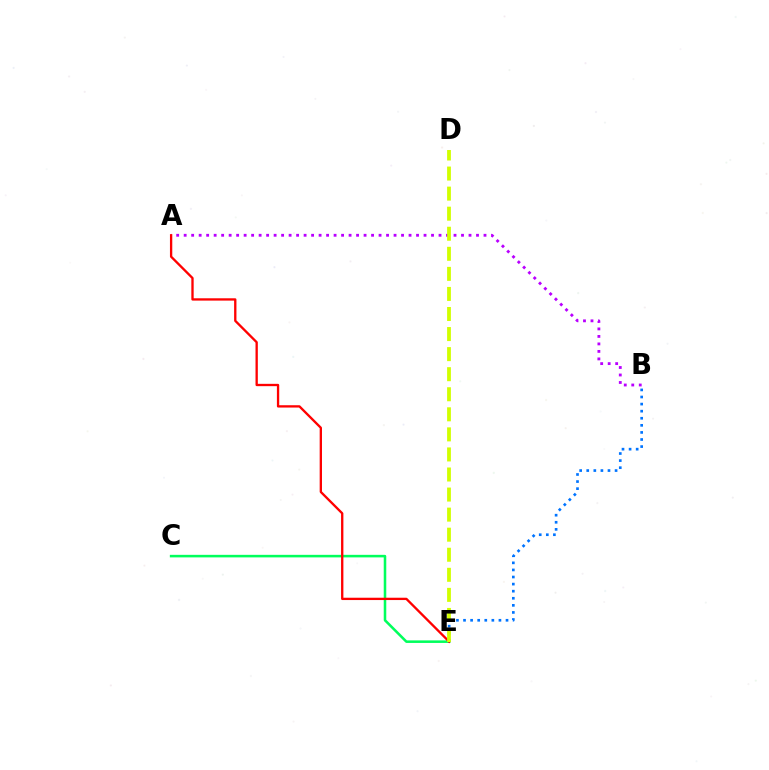{('C', 'E'): [{'color': '#00ff5c', 'line_style': 'solid', 'thickness': 1.83}], ('A', 'B'): [{'color': '#b900ff', 'line_style': 'dotted', 'thickness': 2.04}], ('A', 'E'): [{'color': '#ff0000', 'line_style': 'solid', 'thickness': 1.67}], ('B', 'E'): [{'color': '#0074ff', 'line_style': 'dotted', 'thickness': 1.92}], ('D', 'E'): [{'color': '#d1ff00', 'line_style': 'dashed', 'thickness': 2.73}]}